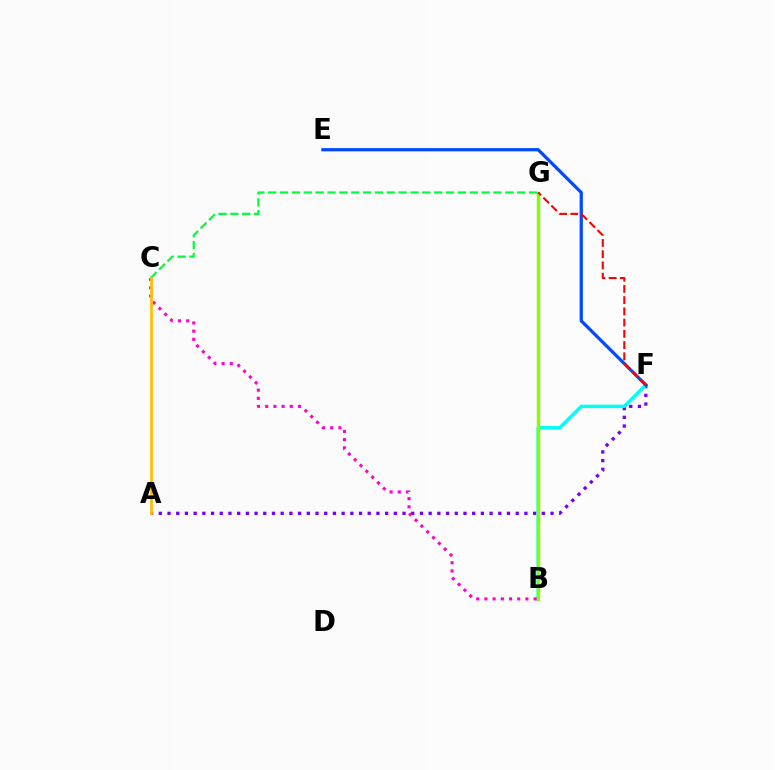{('A', 'F'): [{'color': '#7200ff', 'line_style': 'dotted', 'thickness': 2.37}], ('B', 'F'): [{'color': '#00fff6', 'line_style': 'solid', 'thickness': 2.48}], ('E', 'F'): [{'color': '#004bff', 'line_style': 'solid', 'thickness': 2.33}], ('B', 'G'): [{'color': '#84ff00', 'line_style': 'solid', 'thickness': 2.43}], ('C', 'G'): [{'color': '#00ff39', 'line_style': 'dashed', 'thickness': 1.61}], ('B', 'C'): [{'color': '#ff00cf', 'line_style': 'dotted', 'thickness': 2.23}], ('F', 'G'): [{'color': '#ff0000', 'line_style': 'dashed', 'thickness': 1.53}], ('A', 'C'): [{'color': '#ffbd00', 'line_style': 'solid', 'thickness': 1.98}]}